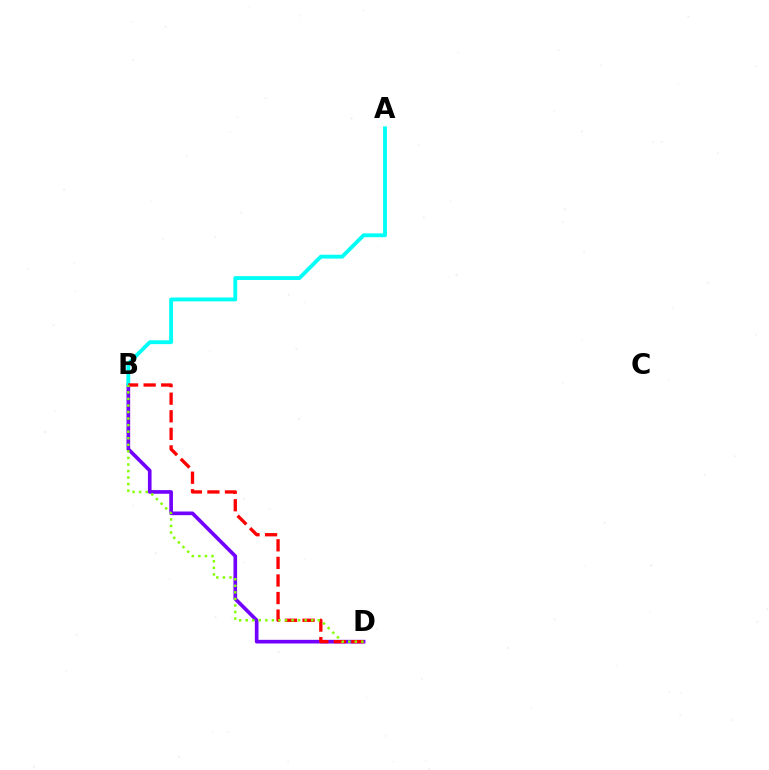{('B', 'D'): [{'color': '#7200ff', 'line_style': 'solid', 'thickness': 2.63}, {'color': '#ff0000', 'line_style': 'dashed', 'thickness': 2.39}, {'color': '#84ff00', 'line_style': 'dotted', 'thickness': 1.78}], ('A', 'B'): [{'color': '#00fff6', 'line_style': 'solid', 'thickness': 2.77}]}